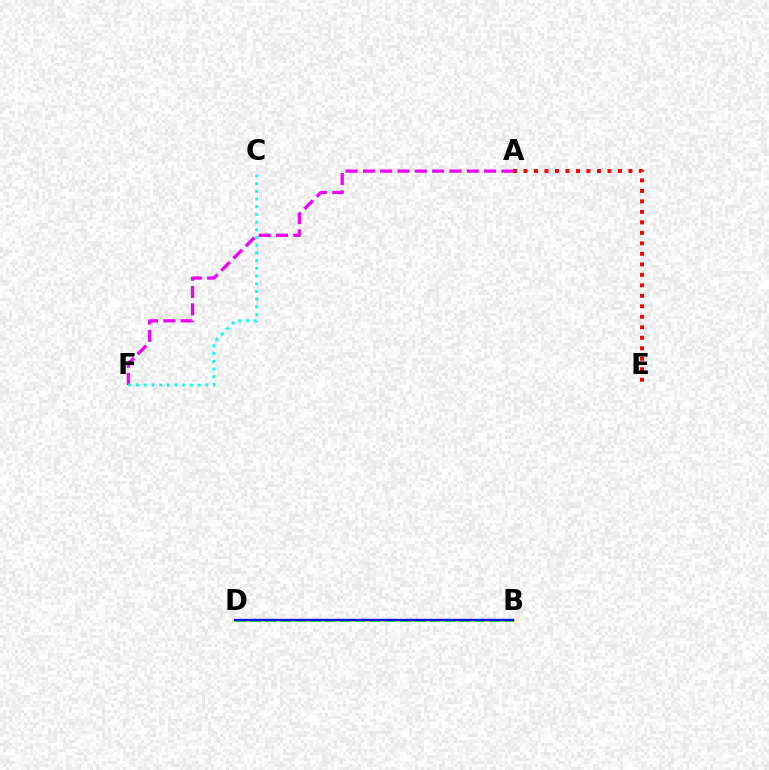{('A', 'F'): [{'color': '#ee00ff', 'line_style': 'dashed', 'thickness': 2.35}], ('B', 'D'): [{'color': '#fcf500', 'line_style': 'solid', 'thickness': 1.96}, {'color': '#08ff00', 'line_style': 'dashed', 'thickness': 2.03}, {'color': '#0010ff', 'line_style': 'solid', 'thickness': 1.71}], ('C', 'F'): [{'color': '#00fff6', 'line_style': 'dotted', 'thickness': 2.09}], ('A', 'E'): [{'color': '#ff0000', 'line_style': 'dotted', 'thickness': 2.85}]}